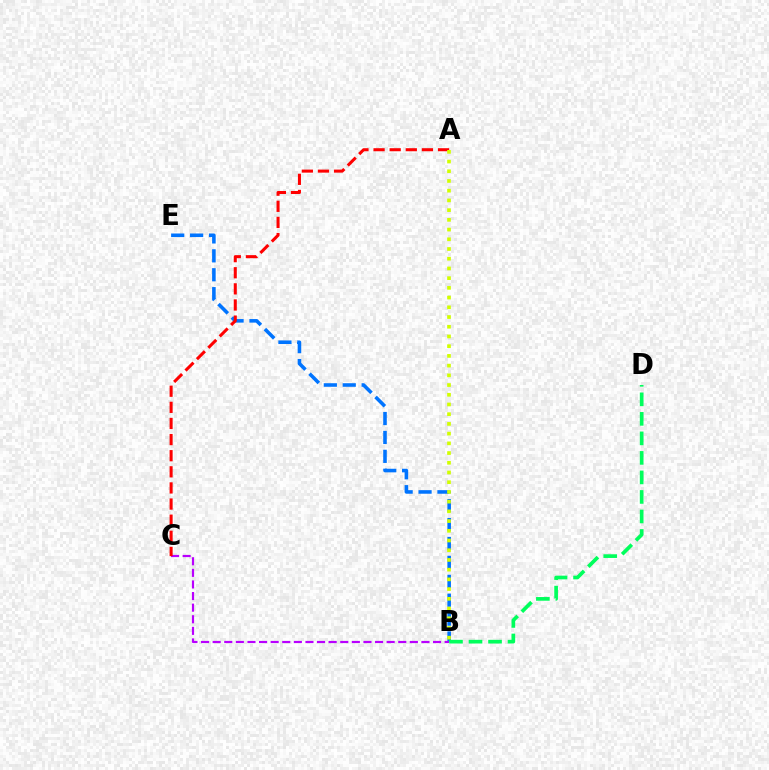{('B', 'E'): [{'color': '#0074ff', 'line_style': 'dashed', 'thickness': 2.57}], ('B', 'C'): [{'color': '#b900ff', 'line_style': 'dashed', 'thickness': 1.58}], ('A', 'C'): [{'color': '#ff0000', 'line_style': 'dashed', 'thickness': 2.19}], ('A', 'B'): [{'color': '#d1ff00', 'line_style': 'dotted', 'thickness': 2.64}], ('B', 'D'): [{'color': '#00ff5c', 'line_style': 'dashed', 'thickness': 2.65}]}